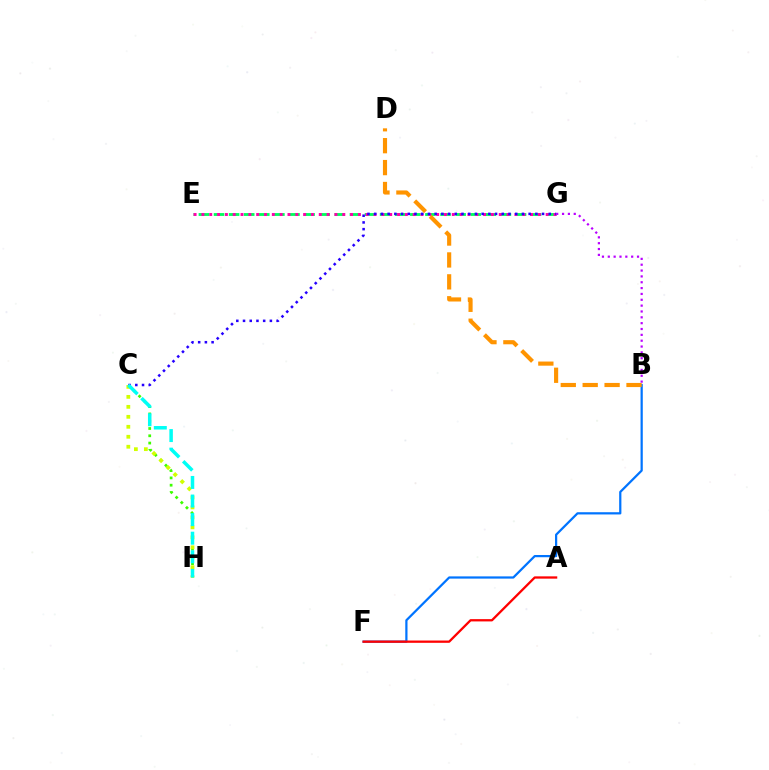{('E', 'G'): [{'color': '#00ff5c', 'line_style': 'dashed', 'thickness': 2.05}, {'color': '#ff00ac', 'line_style': 'dotted', 'thickness': 2.13}], ('C', 'H'): [{'color': '#3dff00', 'line_style': 'dotted', 'thickness': 1.98}, {'color': '#d1ff00', 'line_style': 'dotted', 'thickness': 2.71}, {'color': '#00fff6', 'line_style': 'dashed', 'thickness': 2.52}], ('C', 'G'): [{'color': '#2500ff', 'line_style': 'dotted', 'thickness': 1.82}], ('B', 'F'): [{'color': '#0074ff', 'line_style': 'solid', 'thickness': 1.61}], ('A', 'F'): [{'color': '#ff0000', 'line_style': 'solid', 'thickness': 1.65}], ('B', 'D'): [{'color': '#ff9400', 'line_style': 'dashed', 'thickness': 2.98}], ('B', 'G'): [{'color': '#b900ff', 'line_style': 'dotted', 'thickness': 1.59}]}